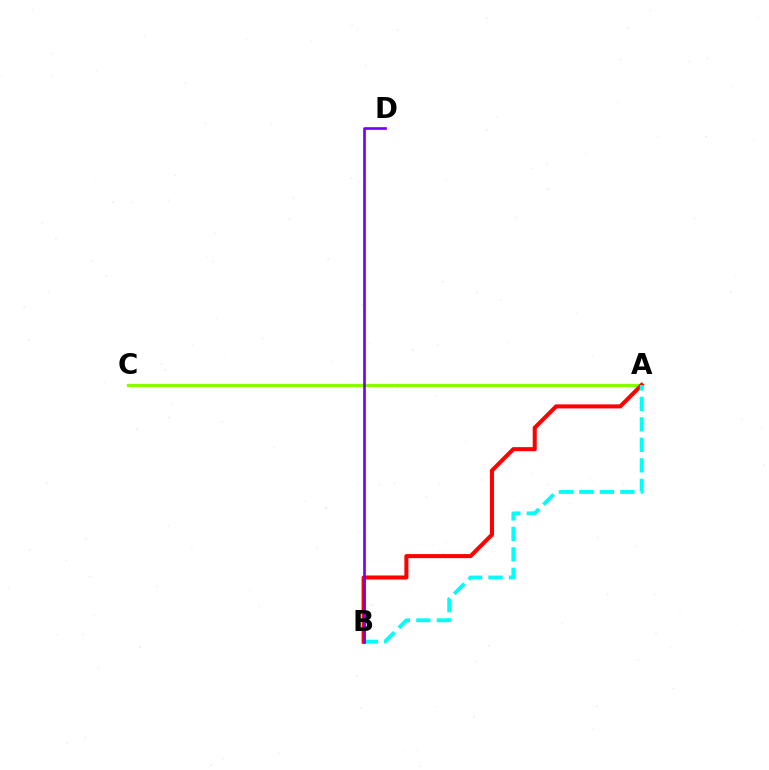{('A', 'C'): [{'color': '#84ff00', 'line_style': 'solid', 'thickness': 2.31}], ('A', 'B'): [{'color': '#ff0000', 'line_style': 'solid', 'thickness': 2.92}, {'color': '#00fff6', 'line_style': 'dashed', 'thickness': 2.78}], ('B', 'D'): [{'color': '#7200ff', 'line_style': 'solid', 'thickness': 1.92}]}